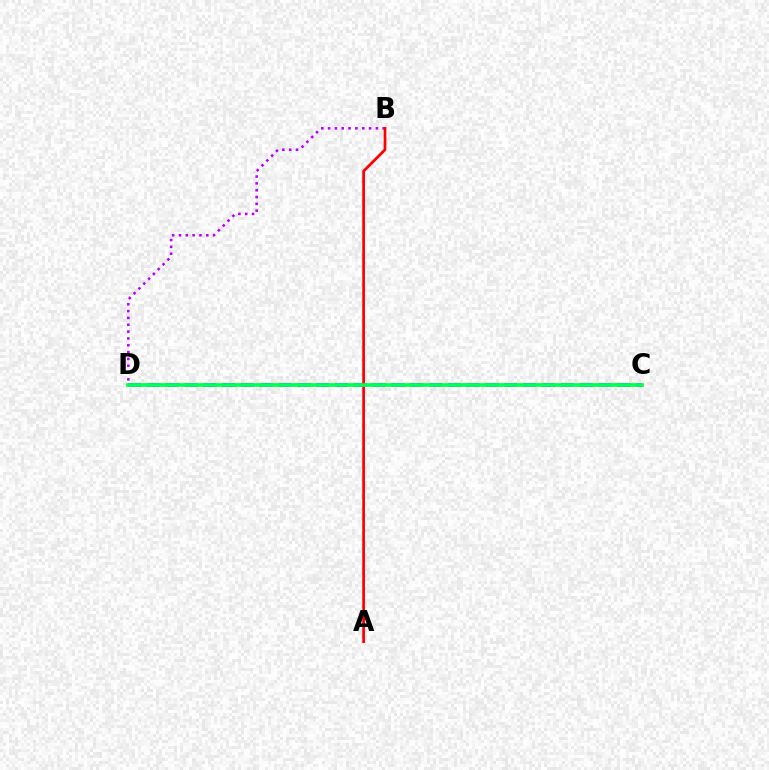{('C', 'D'): [{'color': '#d1ff00', 'line_style': 'solid', 'thickness': 2.68}, {'color': '#0074ff', 'line_style': 'dashed', 'thickness': 2.56}, {'color': '#00ff5c', 'line_style': 'solid', 'thickness': 2.56}], ('B', 'D'): [{'color': '#b900ff', 'line_style': 'dotted', 'thickness': 1.85}], ('A', 'B'): [{'color': '#ff0000', 'line_style': 'solid', 'thickness': 1.96}]}